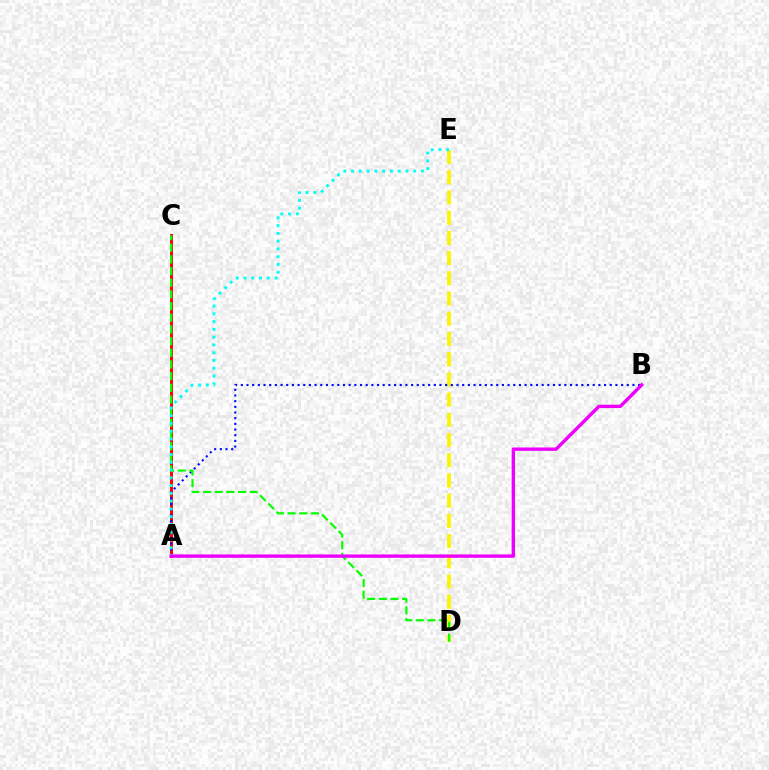{('A', 'C'): [{'color': '#ff0000', 'line_style': 'solid', 'thickness': 2.12}], ('D', 'E'): [{'color': '#fcf500', 'line_style': 'dashed', 'thickness': 2.75}], ('A', 'B'): [{'color': '#0010ff', 'line_style': 'dotted', 'thickness': 1.54}, {'color': '#ee00ff', 'line_style': 'solid', 'thickness': 2.43}], ('C', 'D'): [{'color': '#08ff00', 'line_style': 'dashed', 'thickness': 1.59}], ('A', 'E'): [{'color': '#00fff6', 'line_style': 'dotted', 'thickness': 2.11}]}